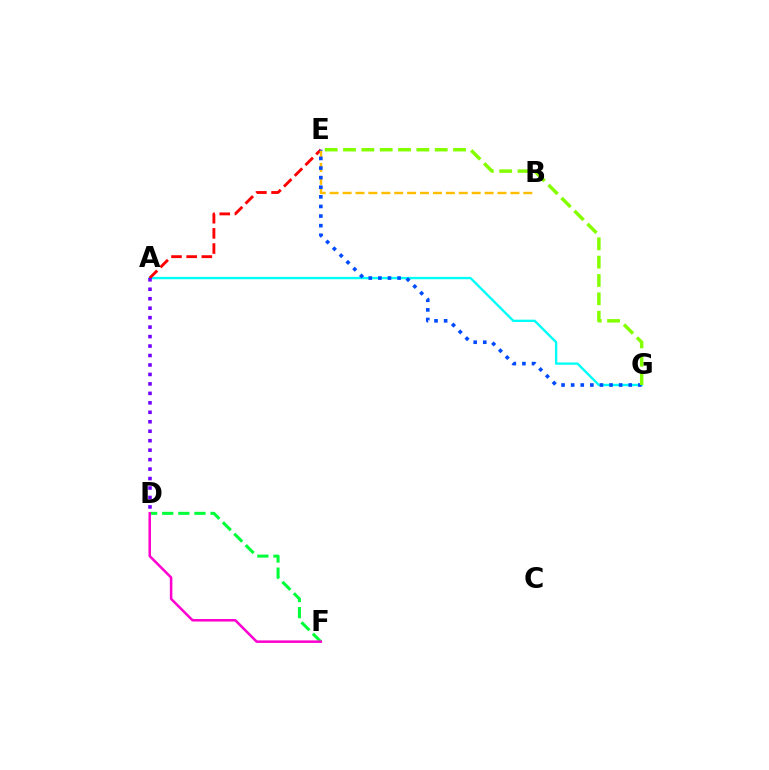{('D', 'F'): [{'color': '#00ff39', 'line_style': 'dashed', 'thickness': 2.19}, {'color': '#ff00cf', 'line_style': 'solid', 'thickness': 1.82}], ('A', 'G'): [{'color': '#00fff6', 'line_style': 'solid', 'thickness': 1.69}], ('A', 'E'): [{'color': '#ff0000', 'line_style': 'dashed', 'thickness': 2.06}], ('A', 'D'): [{'color': '#7200ff', 'line_style': 'dotted', 'thickness': 2.57}], ('B', 'E'): [{'color': '#ffbd00', 'line_style': 'dashed', 'thickness': 1.75}], ('E', 'G'): [{'color': '#004bff', 'line_style': 'dotted', 'thickness': 2.61}, {'color': '#84ff00', 'line_style': 'dashed', 'thickness': 2.49}]}